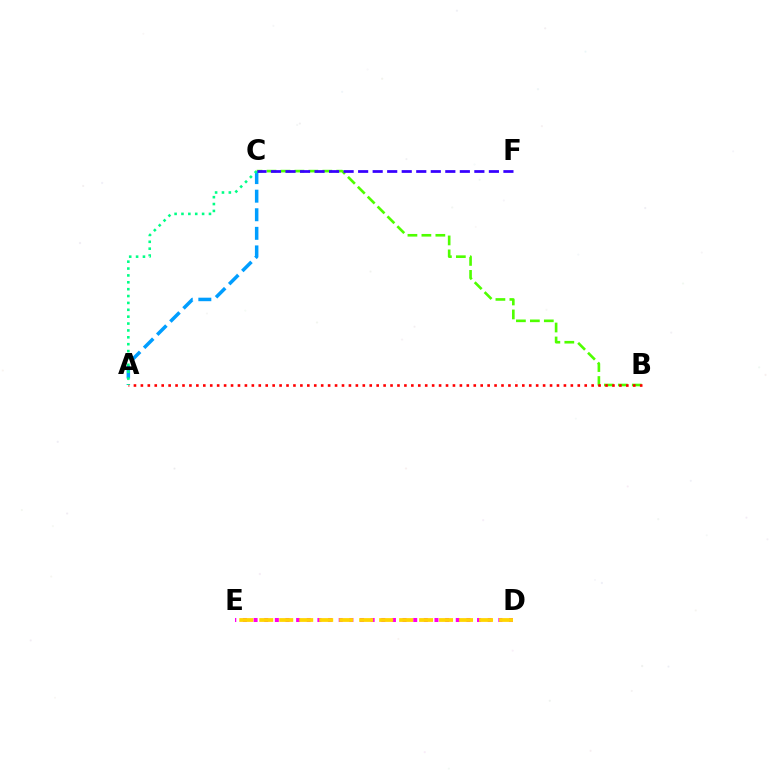{('B', 'C'): [{'color': '#4fff00', 'line_style': 'dashed', 'thickness': 1.9}], ('A', 'C'): [{'color': '#009eff', 'line_style': 'dashed', 'thickness': 2.52}, {'color': '#00ff86', 'line_style': 'dotted', 'thickness': 1.87}], ('A', 'B'): [{'color': '#ff0000', 'line_style': 'dotted', 'thickness': 1.88}], ('D', 'E'): [{'color': '#ff00ed', 'line_style': 'dotted', 'thickness': 2.89}, {'color': '#ffd500', 'line_style': 'dashed', 'thickness': 2.71}], ('C', 'F'): [{'color': '#3700ff', 'line_style': 'dashed', 'thickness': 1.97}]}